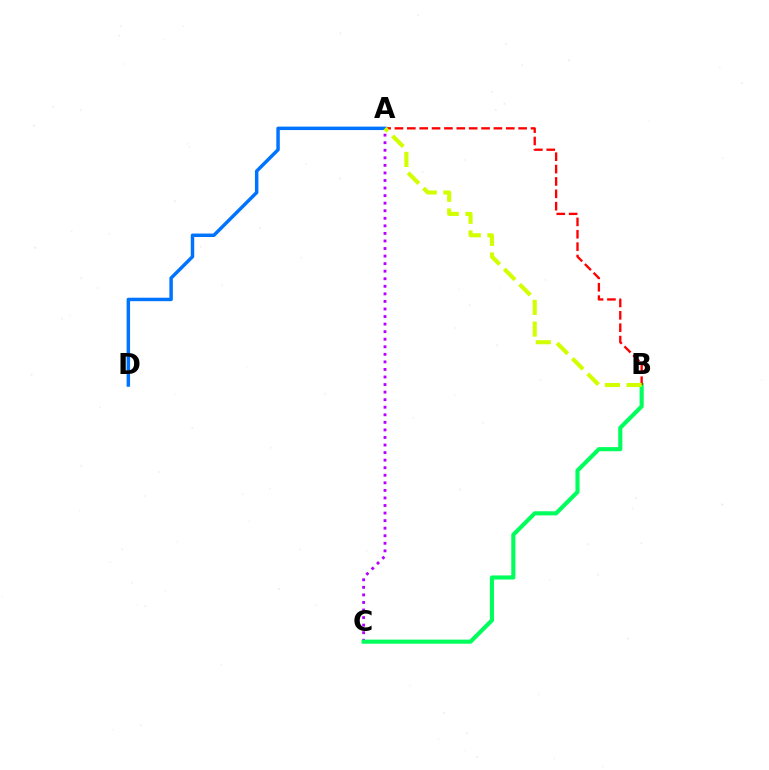{('A', 'C'): [{'color': '#b900ff', 'line_style': 'dotted', 'thickness': 2.05}], ('B', 'C'): [{'color': '#00ff5c', 'line_style': 'solid', 'thickness': 2.97}], ('A', 'B'): [{'color': '#ff0000', 'line_style': 'dashed', 'thickness': 1.68}, {'color': '#d1ff00', 'line_style': 'dashed', 'thickness': 2.95}], ('A', 'D'): [{'color': '#0074ff', 'line_style': 'solid', 'thickness': 2.49}]}